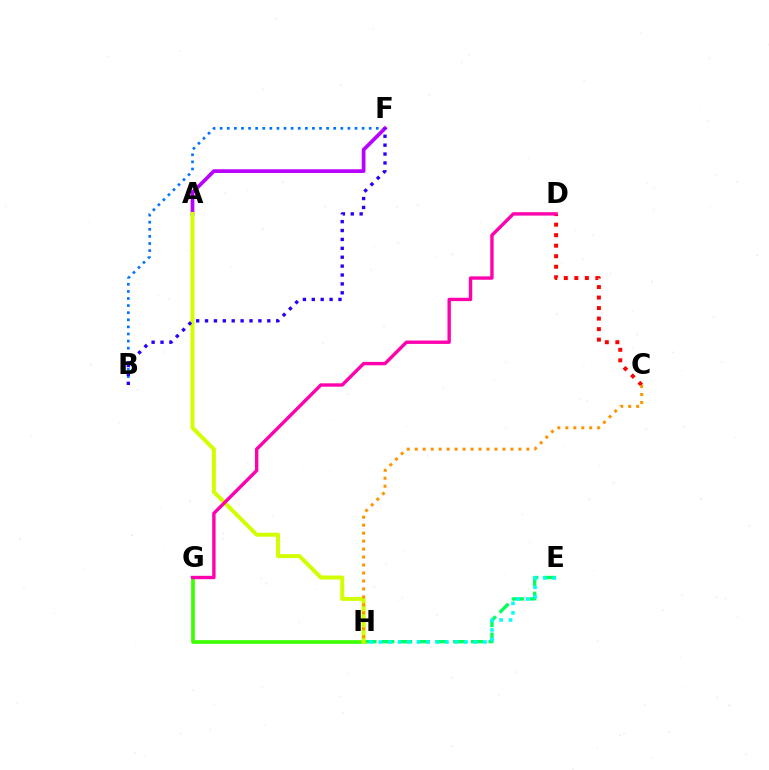{('E', 'H'): [{'color': '#00ff5c', 'line_style': 'dashed', 'thickness': 2.42}, {'color': '#00fff6', 'line_style': 'dotted', 'thickness': 2.58}], ('G', 'H'): [{'color': '#3dff00', 'line_style': 'solid', 'thickness': 2.65}], ('B', 'F'): [{'color': '#0074ff', 'line_style': 'dotted', 'thickness': 1.93}, {'color': '#2500ff', 'line_style': 'dotted', 'thickness': 2.42}], ('A', 'F'): [{'color': '#b900ff', 'line_style': 'solid', 'thickness': 2.66}], ('A', 'H'): [{'color': '#d1ff00', 'line_style': 'solid', 'thickness': 2.88}], ('C', 'D'): [{'color': '#ff0000', 'line_style': 'dotted', 'thickness': 2.86}], ('C', 'H'): [{'color': '#ff9400', 'line_style': 'dotted', 'thickness': 2.17}], ('D', 'G'): [{'color': '#ff00ac', 'line_style': 'solid', 'thickness': 2.42}]}